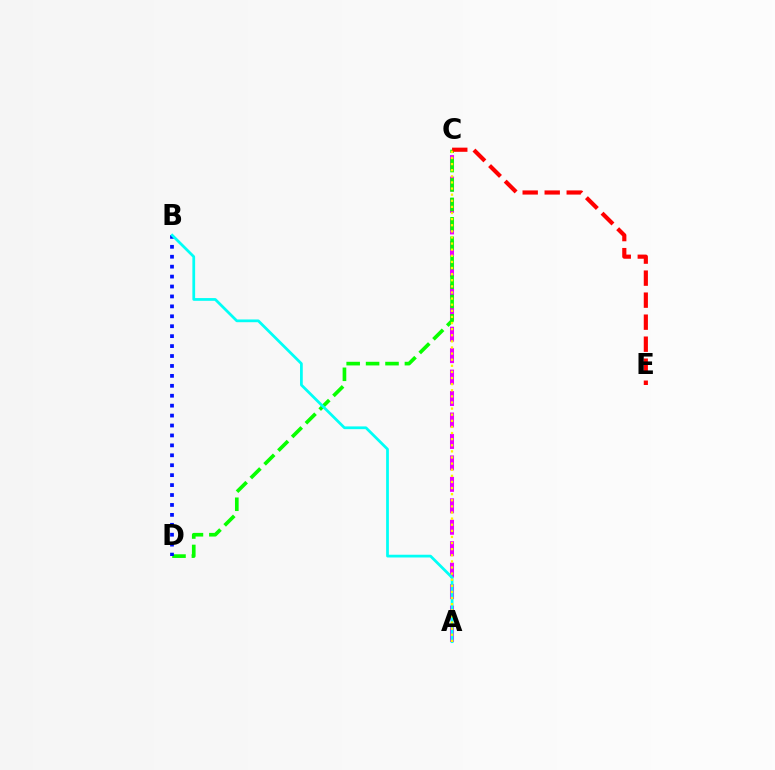{('A', 'C'): [{'color': '#ee00ff', 'line_style': 'dashed', 'thickness': 2.91}, {'color': '#fcf500', 'line_style': 'dotted', 'thickness': 1.66}], ('C', 'D'): [{'color': '#08ff00', 'line_style': 'dashed', 'thickness': 2.64}], ('B', 'D'): [{'color': '#0010ff', 'line_style': 'dotted', 'thickness': 2.7}], ('A', 'B'): [{'color': '#00fff6', 'line_style': 'solid', 'thickness': 1.98}], ('C', 'E'): [{'color': '#ff0000', 'line_style': 'dashed', 'thickness': 2.99}]}